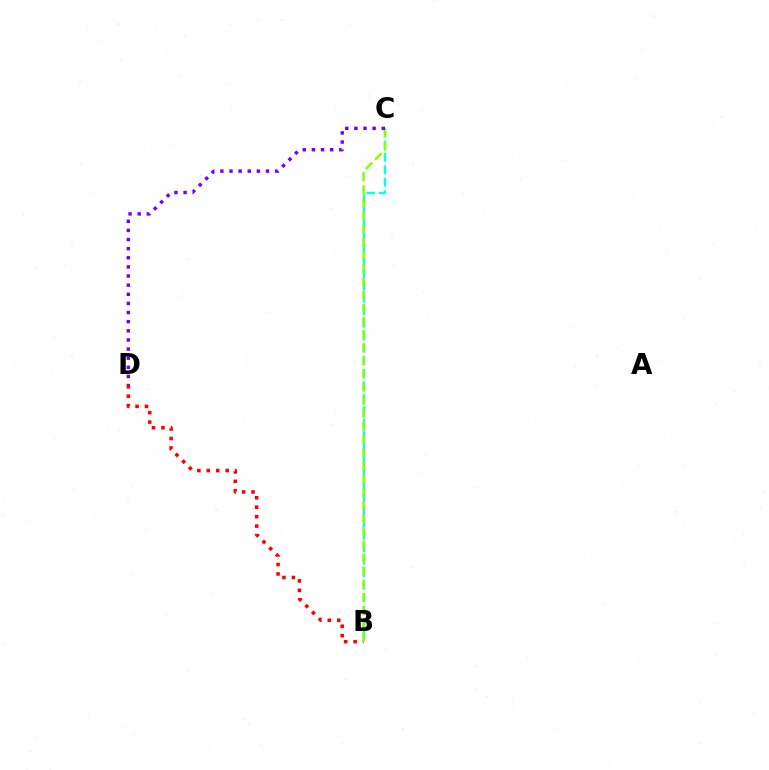{('B', 'C'): [{'color': '#00fff6', 'line_style': 'dashed', 'thickness': 1.69}, {'color': '#84ff00', 'line_style': 'dashed', 'thickness': 1.79}], ('B', 'D'): [{'color': '#ff0000', 'line_style': 'dotted', 'thickness': 2.57}], ('C', 'D'): [{'color': '#7200ff', 'line_style': 'dotted', 'thickness': 2.48}]}